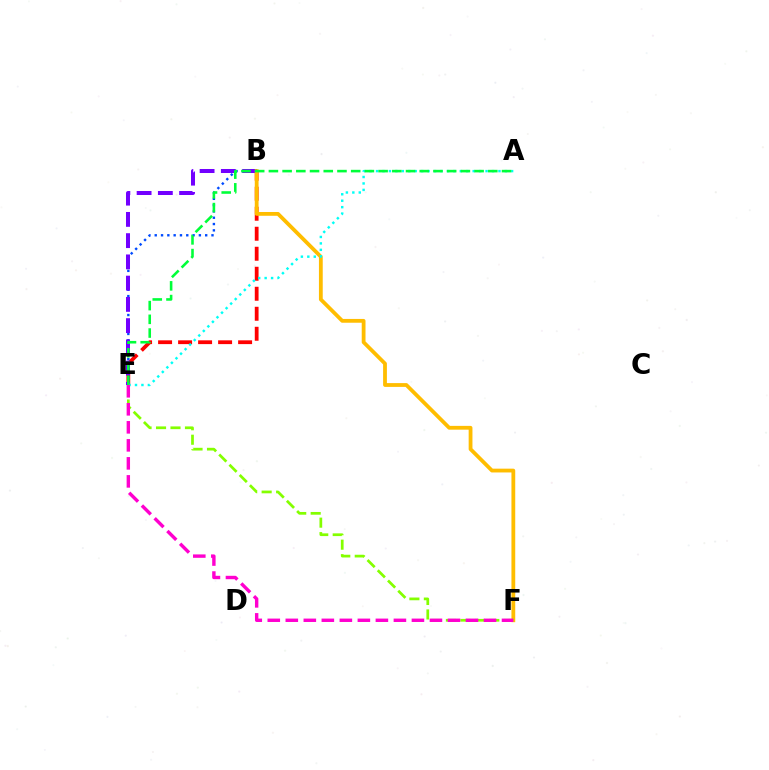{('B', 'E'): [{'color': '#ff0000', 'line_style': 'dashed', 'thickness': 2.72}, {'color': '#004bff', 'line_style': 'dotted', 'thickness': 1.71}, {'color': '#7200ff', 'line_style': 'dashed', 'thickness': 2.89}], ('B', 'F'): [{'color': '#ffbd00', 'line_style': 'solid', 'thickness': 2.73}], ('A', 'E'): [{'color': '#00fff6', 'line_style': 'dotted', 'thickness': 1.75}, {'color': '#00ff39', 'line_style': 'dashed', 'thickness': 1.86}], ('E', 'F'): [{'color': '#84ff00', 'line_style': 'dashed', 'thickness': 1.97}, {'color': '#ff00cf', 'line_style': 'dashed', 'thickness': 2.45}]}